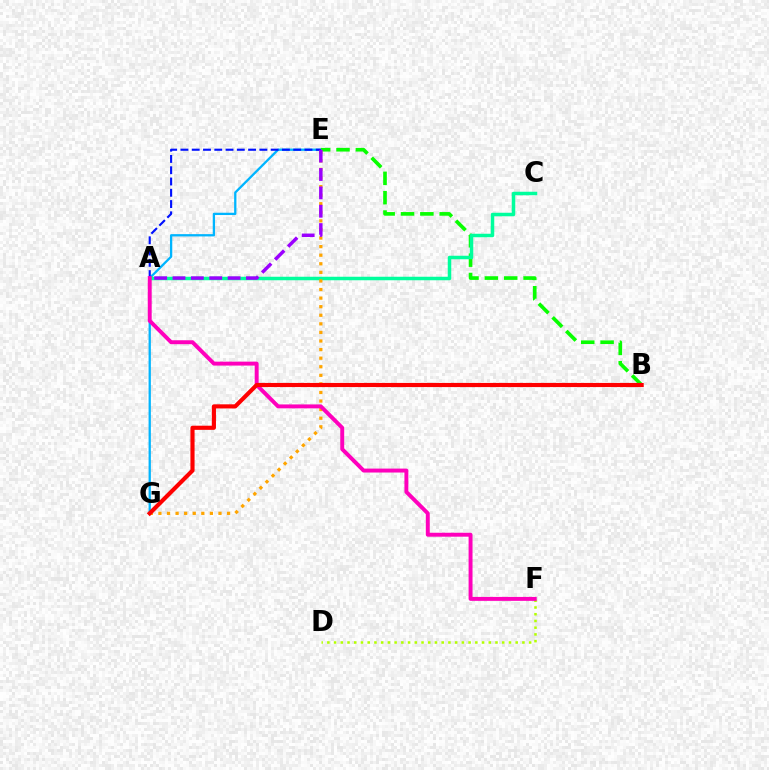{('E', 'G'): [{'color': '#00b5ff', 'line_style': 'solid', 'thickness': 1.65}, {'color': '#ffa500', 'line_style': 'dotted', 'thickness': 2.33}], ('B', 'E'): [{'color': '#08ff00', 'line_style': 'dashed', 'thickness': 2.63}], ('D', 'F'): [{'color': '#b3ff00', 'line_style': 'dotted', 'thickness': 1.83}], ('A', 'C'): [{'color': '#00ff9d', 'line_style': 'solid', 'thickness': 2.52}], ('A', 'E'): [{'color': '#0010ff', 'line_style': 'dashed', 'thickness': 1.53}, {'color': '#9b00ff', 'line_style': 'dashed', 'thickness': 2.49}], ('A', 'F'): [{'color': '#ff00bd', 'line_style': 'solid', 'thickness': 2.83}], ('B', 'G'): [{'color': '#ff0000', 'line_style': 'solid', 'thickness': 2.98}]}